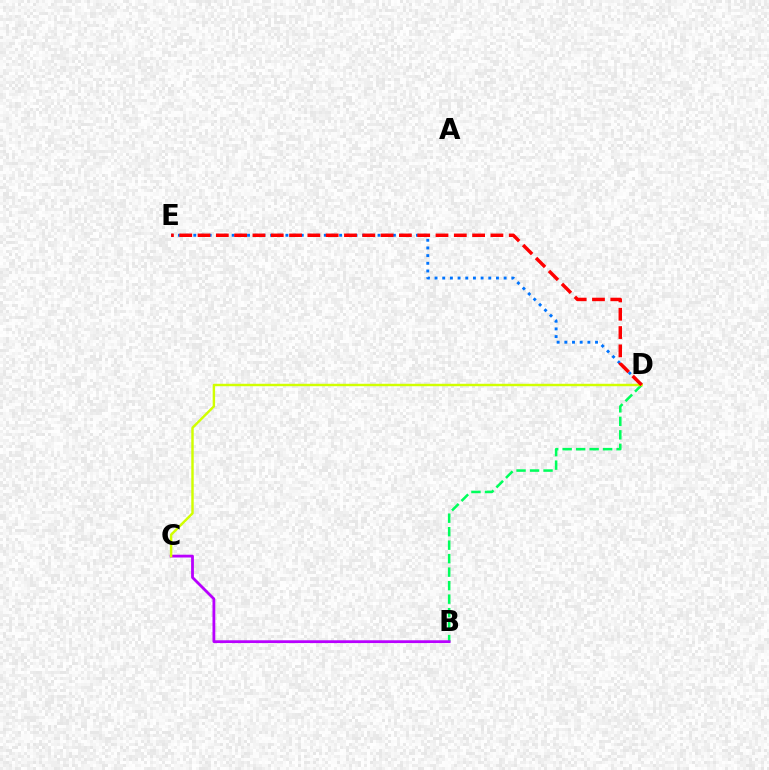{('B', 'D'): [{'color': '#00ff5c', 'line_style': 'dashed', 'thickness': 1.83}], ('B', 'C'): [{'color': '#b900ff', 'line_style': 'solid', 'thickness': 2.01}], ('D', 'E'): [{'color': '#0074ff', 'line_style': 'dotted', 'thickness': 2.09}, {'color': '#ff0000', 'line_style': 'dashed', 'thickness': 2.49}], ('C', 'D'): [{'color': '#d1ff00', 'line_style': 'solid', 'thickness': 1.75}]}